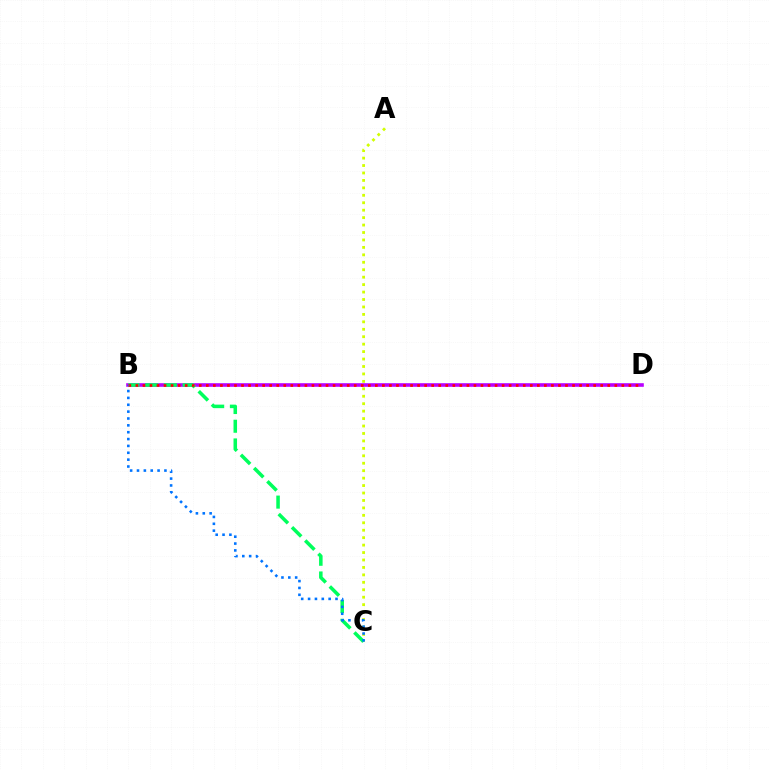{('B', 'D'): [{'color': '#b900ff', 'line_style': 'solid', 'thickness': 2.59}, {'color': '#ff0000', 'line_style': 'dotted', 'thickness': 1.91}], ('A', 'C'): [{'color': '#d1ff00', 'line_style': 'dotted', 'thickness': 2.02}], ('B', 'C'): [{'color': '#00ff5c', 'line_style': 'dashed', 'thickness': 2.54}, {'color': '#0074ff', 'line_style': 'dotted', 'thickness': 1.86}]}